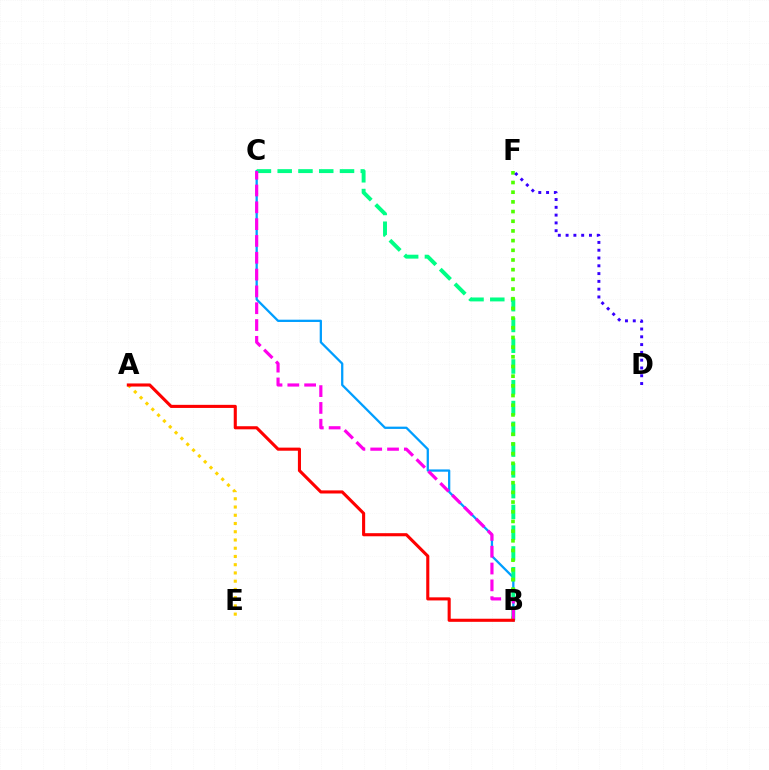{('A', 'E'): [{'color': '#ffd500', 'line_style': 'dotted', 'thickness': 2.24}], ('B', 'C'): [{'color': '#009eff', 'line_style': 'solid', 'thickness': 1.64}, {'color': '#00ff86', 'line_style': 'dashed', 'thickness': 2.82}, {'color': '#ff00ed', 'line_style': 'dashed', 'thickness': 2.28}], ('B', 'F'): [{'color': '#4fff00', 'line_style': 'dotted', 'thickness': 2.63}], ('A', 'B'): [{'color': '#ff0000', 'line_style': 'solid', 'thickness': 2.23}], ('D', 'F'): [{'color': '#3700ff', 'line_style': 'dotted', 'thickness': 2.12}]}